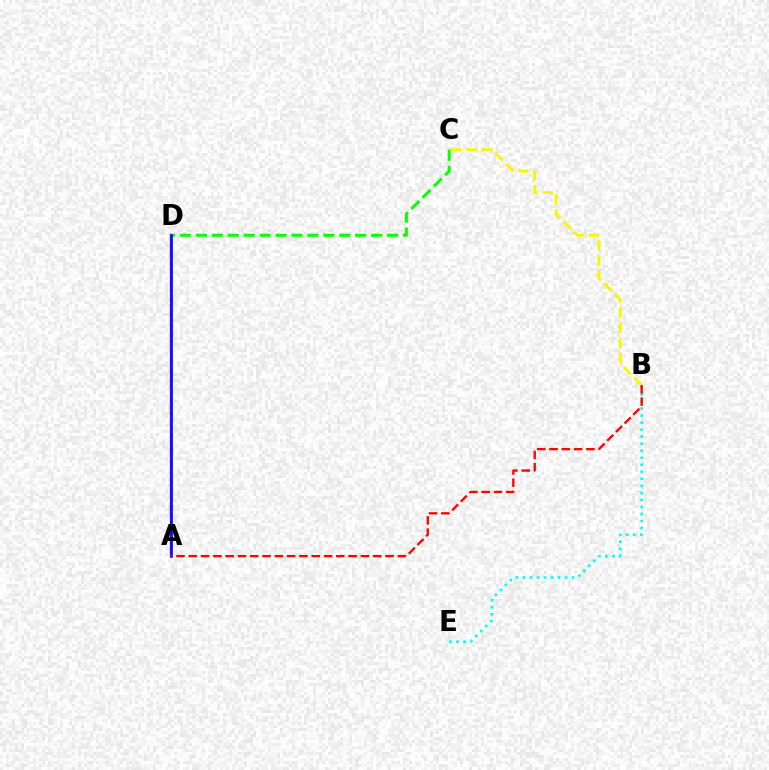{('C', 'D'): [{'color': '#08ff00', 'line_style': 'dashed', 'thickness': 2.16}], ('B', 'E'): [{'color': '#00fff6', 'line_style': 'dotted', 'thickness': 1.91}], ('A', 'D'): [{'color': '#ee00ff', 'line_style': 'solid', 'thickness': 1.72}, {'color': '#0010ff', 'line_style': 'solid', 'thickness': 1.93}], ('B', 'C'): [{'color': '#fcf500', 'line_style': 'dashed', 'thickness': 2.07}], ('A', 'B'): [{'color': '#ff0000', 'line_style': 'dashed', 'thickness': 1.67}]}